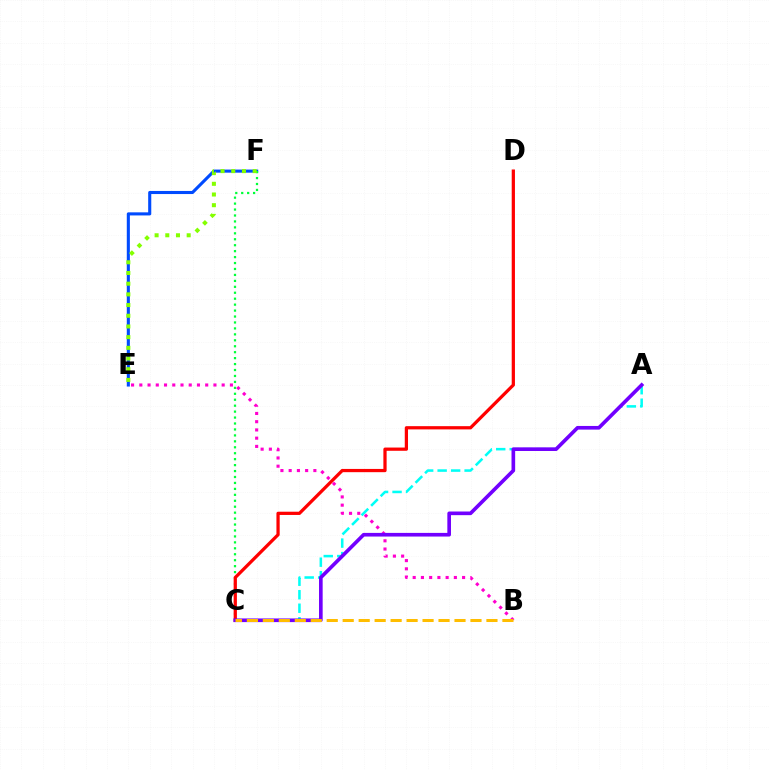{('E', 'F'): [{'color': '#004bff', 'line_style': 'solid', 'thickness': 2.23}, {'color': '#84ff00', 'line_style': 'dotted', 'thickness': 2.9}], ('C', 'F'): [{'color': '#00ff39', 'line_style': 'dotted', 'thickness': 1.61}], ('C', 'D'): [{'color': '#ff0000', 'line_style': 'solid', 'thickness': 2.33}], ('B', 'E'): [{'color': '#ff00cf', 'line_style': 'dotted', 'thickness': 2.24}], ('A', 'C'): [{'color': '#00fff6', 'line_style': 'dashed', 'thickness': 1.83}, {'color': '#7200ff', 'line_style': 'solid', 'thickness': 2.63}], ('B', 'C'): [{'color': '#ffbd00', 'line_style': 'dashed', 'thickness': 2.17}]}